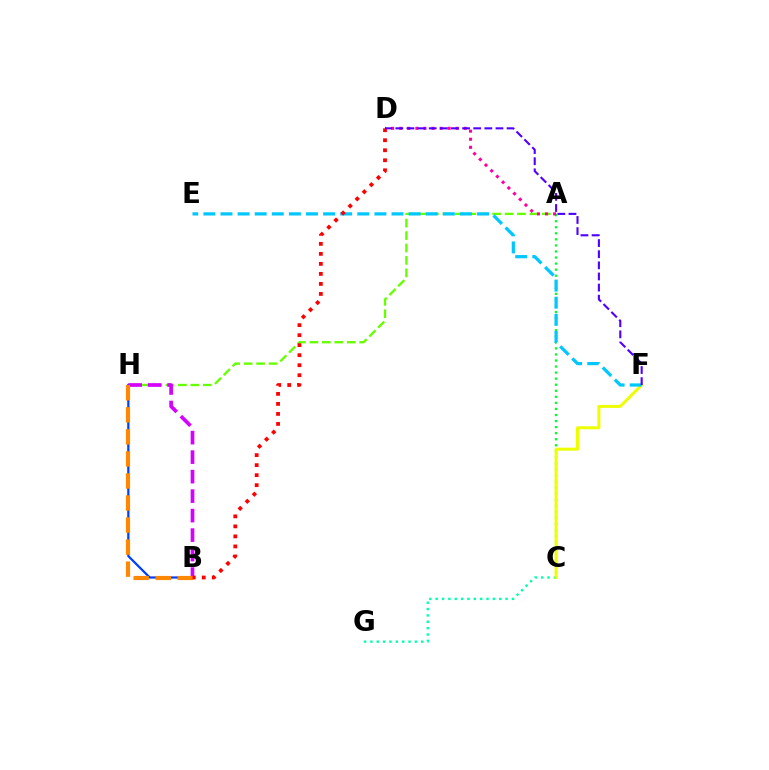{('A', 'H'): [{'color': '#66ff00', 'line_style': 'dashed', 'thickness': 1.69}], ('A', 'C'): [{'color': '#00ff27', 'line_style': 'dotted', 'thickness': 1.65}], ('B', 'H'): [{'color': '#003fff', 'line_style': 'solid', 'thickness': 1.61}, {'color': '#d600ff', 'line_style': 'dashed', 'thickness': 2.65}, {'color': '#ff8800', 'line_style': 'dashed', 'thickness': 3.0}], ('C', 'G'): [{'color': '#00ffaf', 'line_style': 'dotted', 'thickness': 1.73}], ('C', 'F'): [{'color': '#eeff00', 'line_style': 'solid', 'thickness': 2.15}], ('E', 'F'): [{'color': '#00c7ff', 'line_style': 'dashed', 'thickness': 2.32}], ('B', 'D'): [{'color': '#ff0000', 'line_style': 'dotted', 'thickness': 2.72}], ('A', 'D'): [{'color': '#ff00a0', 'line_style': 'dotted', 'thickness': 2.19}], ('D', 'F'): [{'color': '#4f00ff', 'line_style': 'dashed', 'thickness': 1.51}]}